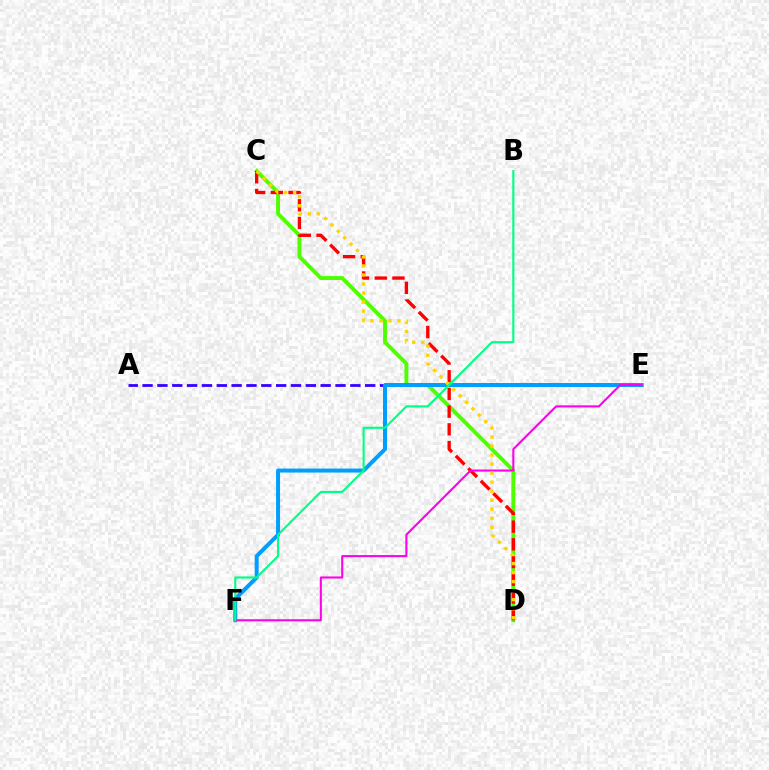{('C', 'D'): [{'color': '#4fff00', 'line_style': 'solid', 'thickness': 2.82}, {'color': '#ff0000', 'line_style': 'dashed', 'thickness': 2.4}, {'color': '#ffd500', 'line_style': 'dotted', 'thickness': 2.45}], ('A', 'E'): [{'color': '#3700ff', 'line_style': 'dashed', 'thickness': 2.02}], ('E', 'F'): [{'color': '#009eff', 'line_style': 'solid', 'thickness': 2.87}, {'color': '#ff00ed', 'line_style': 'solid', 'thickness': 1.5}], ('B', 'F'): [{'color': '#00ff86', 'line_style': 'solid', 'thickness': 1.53}]}